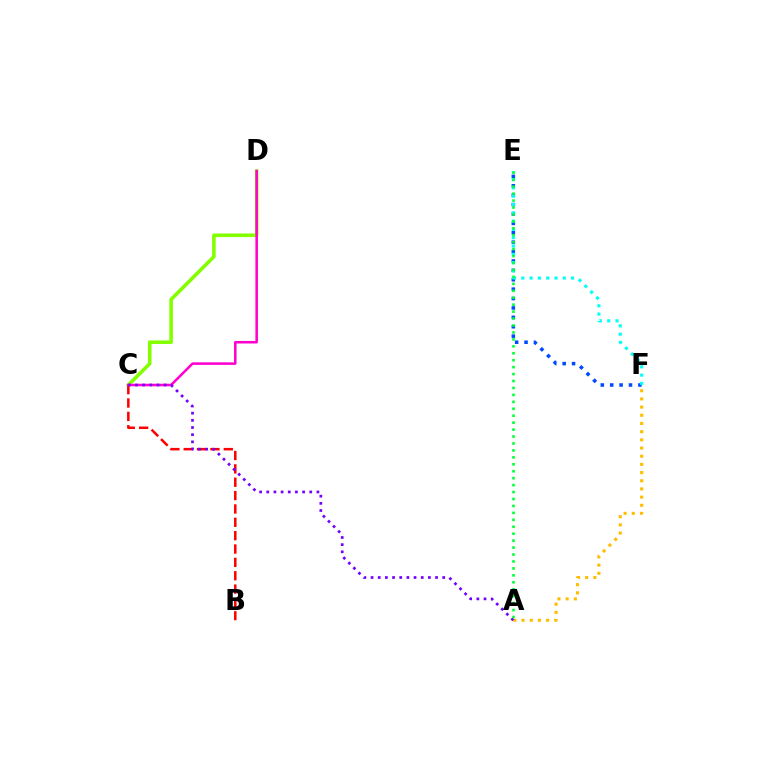{('C', 'D'): [{'color': '#84ff00', 'line_style': 'solid', 'thickness': 2.59}, {'color': '#ff00cf', 'line_style': 'solid', 'thickness': 1.83}], ('B', 'C'): [{'color': '#ff0000', 'line_style': 'dashed', 'thickness': 1.81}], ('A', 'F'): [{'color': '#ffbd00', 'line_style': 'dotted', 'thickness': 2.22}], ('A', 'C'): [{'color': '#7200ff', 'line_style': 'dotted', 'thickness': 1.95}], ('E', 'F'): [{'color': '#004bff', 'line_style': 'dotted', 'thickness': 2.55}, {'color': '#00fff6', 'line_style': 'dotted', 'thickness': 2.26}], ('A', 'E'): [{'color': '#00ff39', 'line_style': 'dotted', 'thickness': 1.89}]}